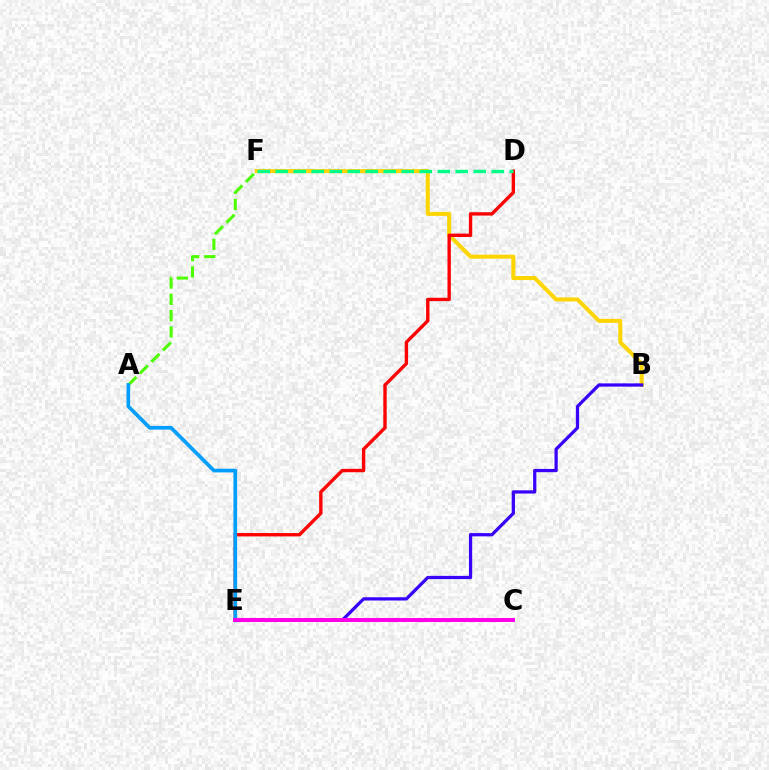{('B', 'F'): [{'color': '#ffd500', 'line_style': 'solid', 'thickness': 2.9}], ('D', 'E'): [{'color': '#ff0000', 'line_style': 'solid', 'thickness': 2.43}], ('A', 'F'): [{'color': '#4fff00', 'line_style': 'dashed', 'thickness': 2.21}], ('B', 'E'): [{'color': '#3700ff', 'line_style': 'solid', 'thickness': 2.34}], ('A', 'E'): [{'color': '#009eff', 'line_style': 'solid', 'thickness': 2.65}], ('C', 'E'): [{'color': '#ff00ed', 'line_style': 'solid', 'thickness': 2.85}], ('D', 'F'): [{'color': '#00ff86', 'line_style': 'dashed', 'thickness': 2.44}]}